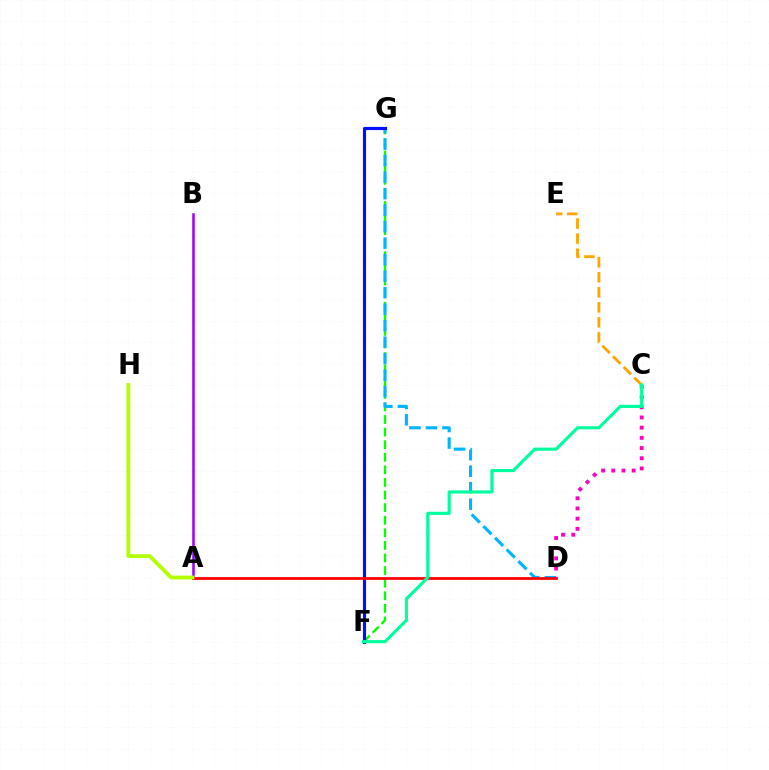{('F', 'G'): [{'color': '#08ff00', 'line_style': 'dashed', 'thickness': 1.71}, {'color': '#0010ff', 'line_style': 'solid', 'thickness': 2.27}], ('A', 'B'): [{'color': '#9b00ff', 'line_style': 'solid', 'thickness': 1.82}], ('D', 'G'): [{'color': '#00b5ff', 'line_style': 'dashed', 'thickness': 2.24}], ('A', 'D'): [{'color': '#ff0000', 'line_style': 'solid', 'thickness': 1.98}], ('C', 'E'): [{'color': '#ffa500', 'line_style': 'dashed', 'thickness': 2.04}], ('C', 'D'): [{'color': '#ff00bd', 'line_style': 'dotted', 'thickness': 2.77}], ('A', 'H'): [{'color': '#b3ff00', 'line_style': 'solid', 'thickness': 2.76}], ('C', 'F'): [{'color': '#00ff9d', 'line_style': 'solid', 'thickness': 2.27}]}